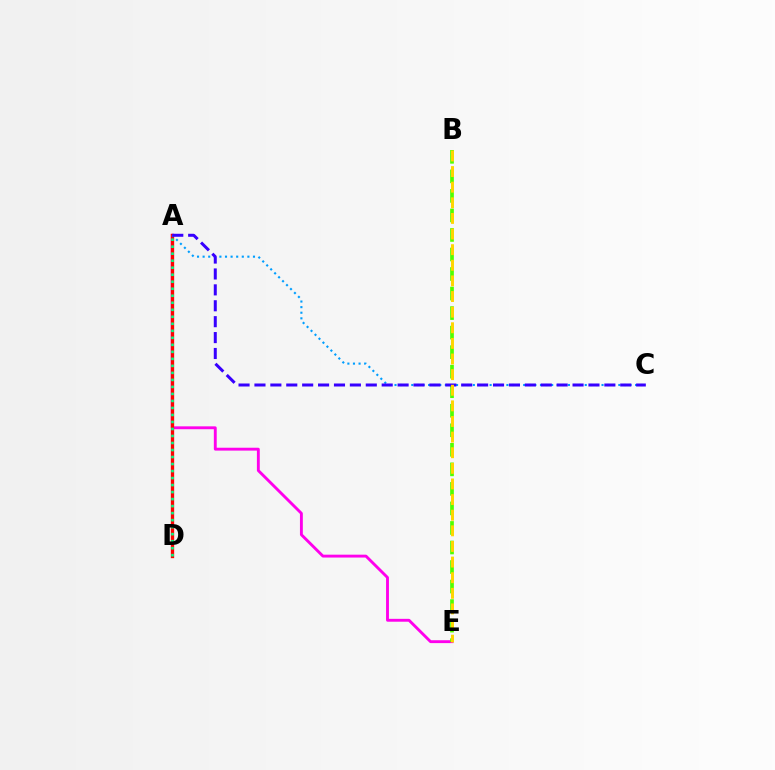{('A', 'E'): [{'color': '#ff00ed', 'line_style': 'solid', 'thickness': 2.07}], ('A', 'D'): [{'color': '#ff0000', 'line_style': 'solid', 'thickness': 2.39}, {'color': '#00ff86', 'line_style': 'dotted', 'thickness': 1.9}], ('A', 'C'): [{'color': '#009eff', 'line_style': 'dotted', 'thickness': 1.52}, {'color': '#3700ff', 'line_style': 'dashed', 'thickness': 2.16}], ('B', 'E'): [{'color': '#4fff00', 'line_style': 'dashed', 'thickness': 2.65}, {'color': '#ffd500', 'line_style': 'dashed', 'thickness': 2.12}]}